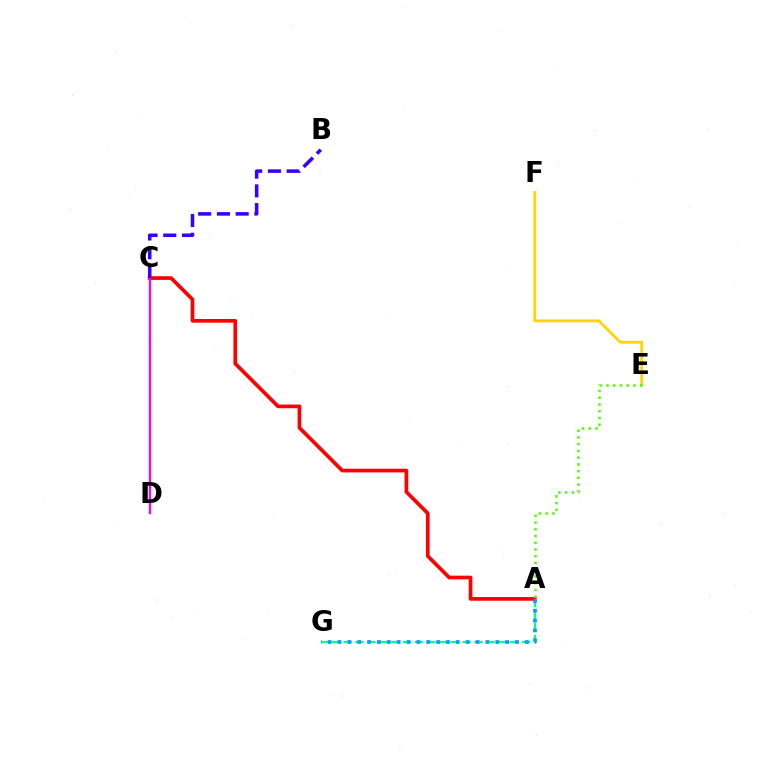{('A', 'C'): [{'color': '#ff0000', 'line_style': 'solid', 'thickness': 2.65}], ('A', 'G'): [{'color': '#00ff86', 'line_style': 'dashed', 'thickness': 1.62}, {'color': '#009eff', 'line_style': 'dotted', 'thickness': 2.68}], ('E', 'F'): [{'color': '#ffd500', 'line_style': 'solid', 'thickness': 2.03}], ('C', 'D'): [{'color': '#ff00ed', 'line_style': 'solid', 'thickness': 1.69}], ('B', 'C'): [{'color': '#3700ff', 'line_style': 'dashed', 'thickness': 2.55}], ('A', 'E'): [{'color': '#4fff00', 'line_style': 'dotted', 'thickness': 1.83}]}